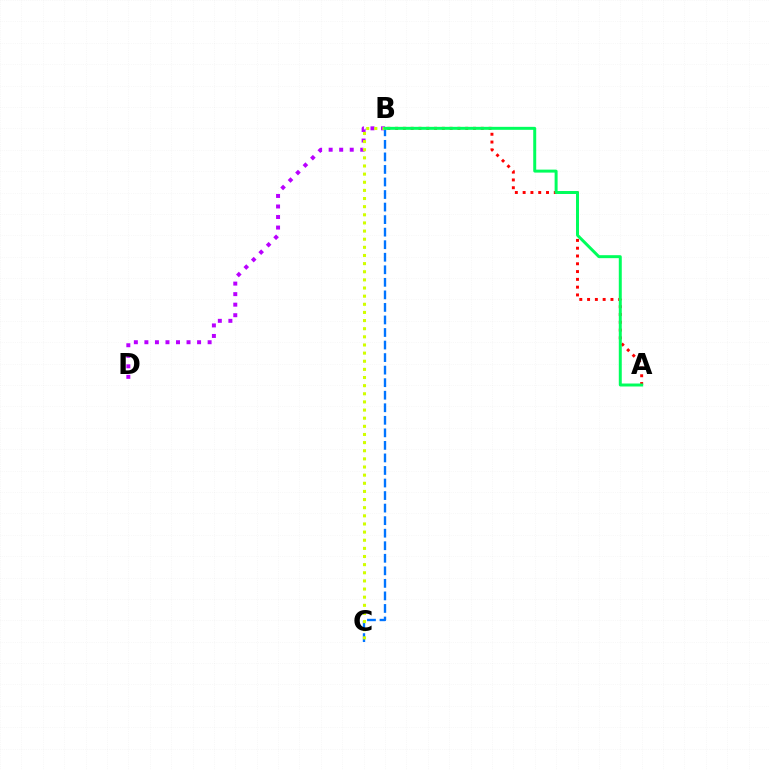{('A', 'B'): [{'color': '#ff0000', 'line_style': 'dotted', 'thickness': 2.12}, {'color': '#00ff5c', 'line_style': 'solid', 'thickness': 2.14}], ('B', 'D'): [{'color': '#b900ff', 'line_style': 'dotted', 'thickness': 2.86}], ('B', 'C'): [{'color': '#0074ff', 'line_style': 'dashed', 'thickness': 1.7}, {'color': '#d1ff00', 'line_style': 'dotted', 'thickness': 2.21}]}